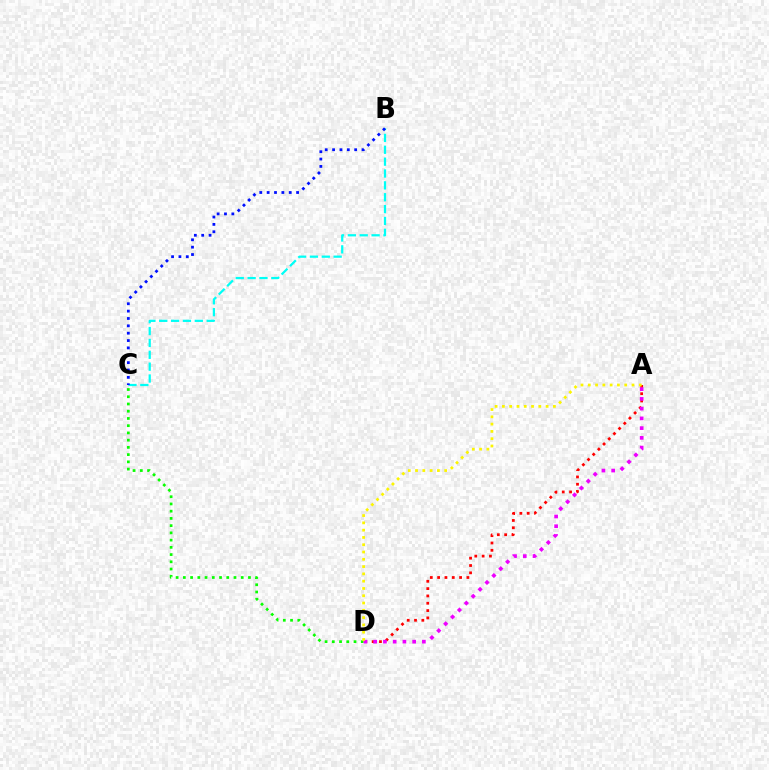{('A', 'D'): [{'color': '#ff0000', 'line_style': 'dotted', 'thickness': 1.99}, {'color': '#ee00ff', 'line_style': 'dotted', 'thickness': 2.65}, {'color': '#fcf500', 'line_style': 'dotted', 'thickness': 1.98}], ('B', 'C'): [{'color': '#00fff6', 'line_style': 'dashed', 'thickness': 1.61}, {'color': '#0010ff', 'line_style': 'dotted', 'thickness': 2.0}], ('C', 'D'): [{'color': '#08ff00', 'line_style': 'dotted', 'thickness': 1.97}]}